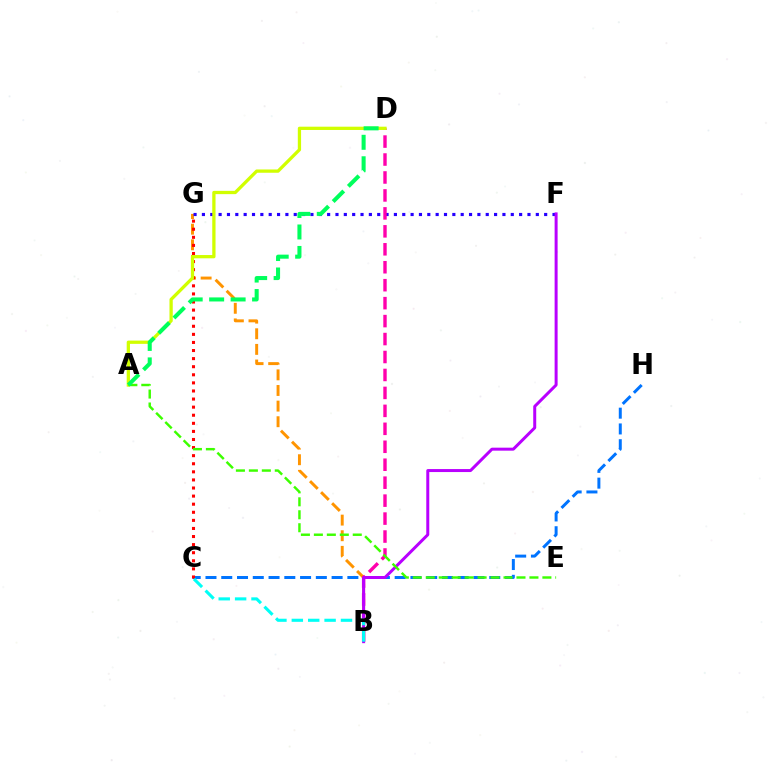{('B', 'G'): [{'color': '#ff9400', 'line_style': 'dashed', 'thickness': 2.12}], ('C', 'H'): [{'color': '#0074ff', 'line_style': 'dashed', 'thickness': 2.14}], ('F', 'G'): [{'color': '#2500ff', 'line_style': 'dotted', 'thickness': 2.27}], ('C', 'G'): [{'color': '#ff0000', 'line_style': 'dotted', 'thickness': 2.2}], ('B', 'D'): [{'color': '#ff00ac', 'line_style': 'dashed', 'thickness': 2.44}], ('B', 'F'): [{'color': '#b900ff', 'line_style': 'solid', 'thickness': 2.15}], ('B', 'C'): [{'color': '#00fff6', 'line_style': 'dashed', 'thickness': 2.23}], ('A', 'D'): [{'color': '#d1ff00', 'line_style': 'solid', 'thickness': 2.36}, {'color': '#00ff5c', 'line_style': 'dashed', 'thickness': 2.92}], ('A', 'E'): [{'color': '#3dff00', 'line_style': 'dashed', 'thickness': 1.76}]}